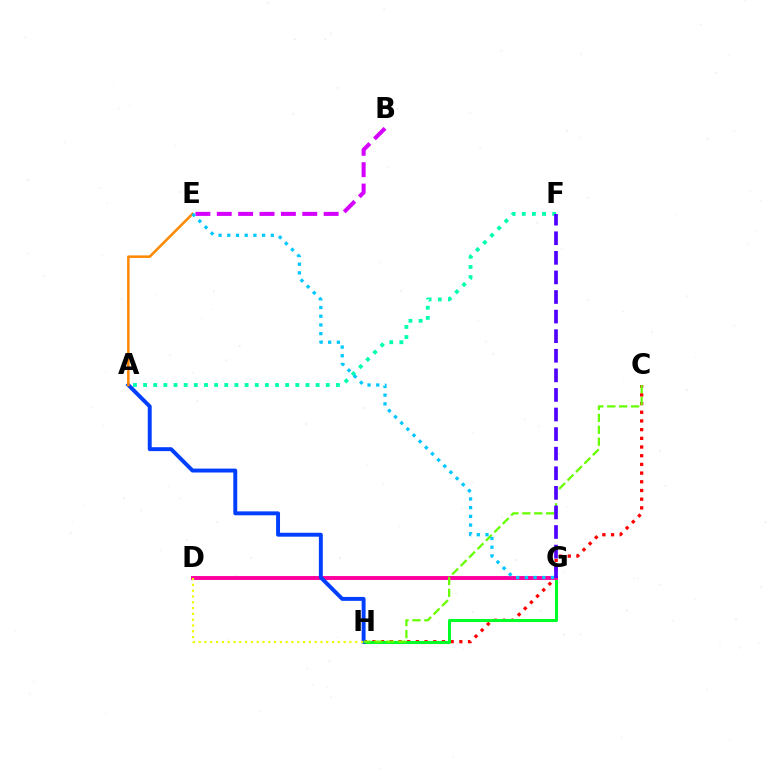{('C', 'H'): [{'color': '#ff0000', 'line_style': 'dotted', 'thickness': 2.36}, {'color': '#66ff00', 'line_style': 'dashed', 'thickness': 1.62}], ('G', 'H'): [{'color': '#00ff27', 'line_style': 'solid', 'thickness': 2.18}], ('D', 'G'): [{'color': '#ff00a0', 'line_style': 'solid', 'thickness': 2.83}], ('B', 'E'): [{'color': '#d600ff', 'line_style': 'dashed', 'thickness': 2.9}], ('A', 'H'): [{'color': '#003fff', 'line_style': 'solid', 'thickness': 2.82}], ('A', 'F'): [{'color': '#00ffaf', 'line_style': 'dotted', 'thickness': 2.76}], ('D', 'H'): [{'color': '#eeff00', 'line_style': 'dotted', 'thickness': 1.58}], ('F', 'G'): [{'color': '#4f00ff', 'line_style': 'dashed', 'thickness': 2.66}], ('A', 'E'): [{'color': '#ff8800', 'line_style': 'solid', 'thickness': 1.82}], ('E', 'G'): [{'color': '#00c7ff', 'line_style': 'dotted', 'thickness': 2.36}]}